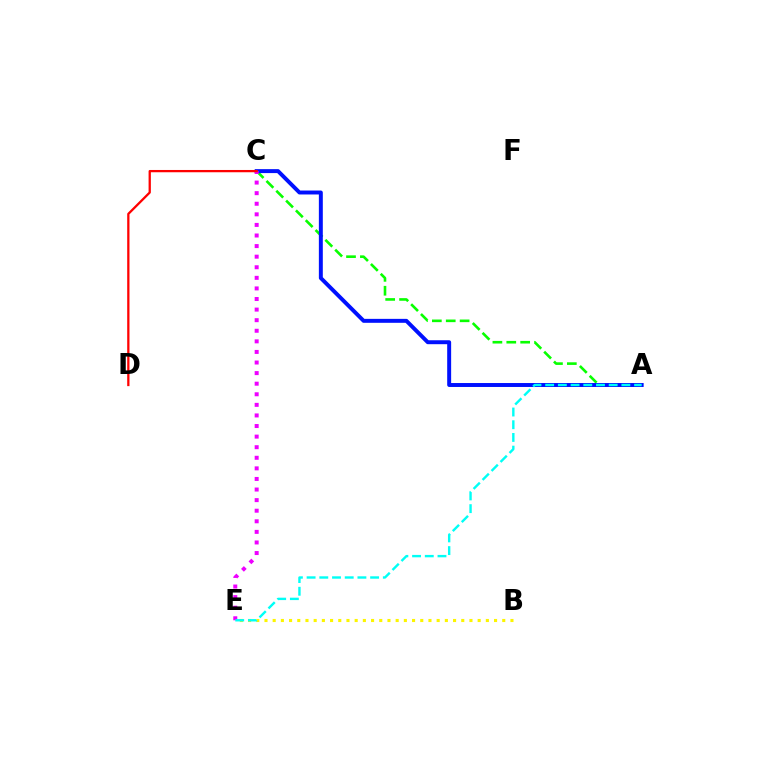{('A', 'C'): [{'color': '#08ff00', 'line_style': 'dashed', 'thickness': 1.89}, {'color': '#0010ff', 'line_style': 'solid', 'thickness': 2.84}], ('C', 'E'): [{'color': '#ee00ff', 'line_style': 'dotted', 'thickness': 2.88}], ('C', 'D'): [{'color': '#ff0000', 'line_style': 'solid', 'thickness': 1.64}], ('B', 'E'): [{'color': '#fcf500', 'line_style': 'dotted', 'thickness': 2.23}], ('A', 'E'): [{'color': '#00fff6', 'line_style': 'dashed', 'thickness': 1.73}]}